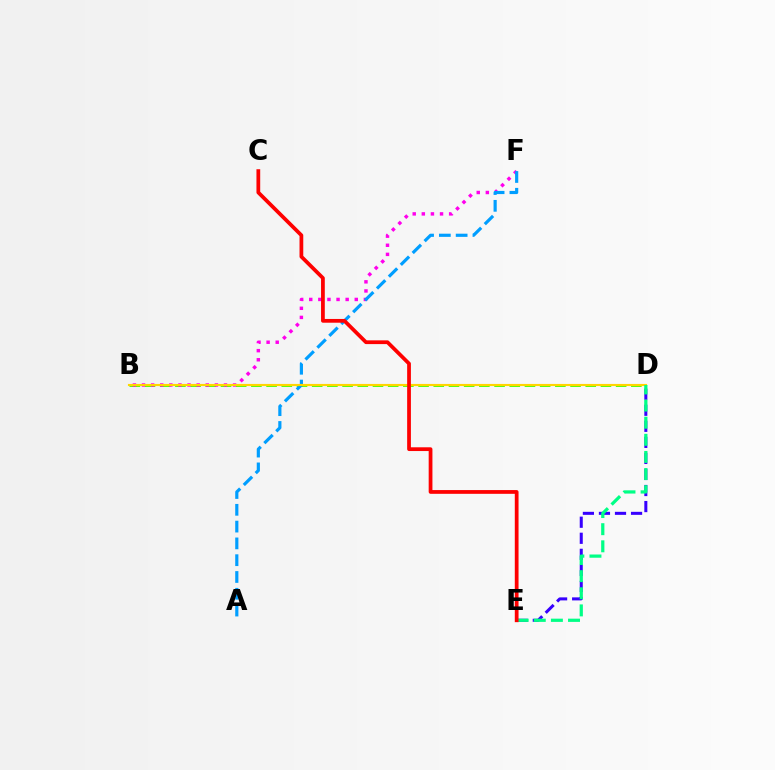{('B', 'D'): [{'color': '#4fff00', 'line_style': 'dashed', 'thickness': 2.06}, {'color': '#ffd500', 'line_style': 'solid', 'thickness': 1.54}], ('B', 'F'): [{'color': '#ff00ed', 'line_style': 'dotted', 'thickness': 2.47}], ('A', 'F'): [{'color': '#009eff', 'line_style': 'dashed', 'thickness': 2.28}], ('D', 'E'): [{'color': '#3700ff', 'line_style': 'dashed', 'thickness': 2.18}, {'color': '#00ff86', 'line_style': 'dashed', 'thickness': 2.33}], ('C', 'E'): [{'color': '#ff0000', 'line_style': 'solid', 'thickness': 2.7}]}